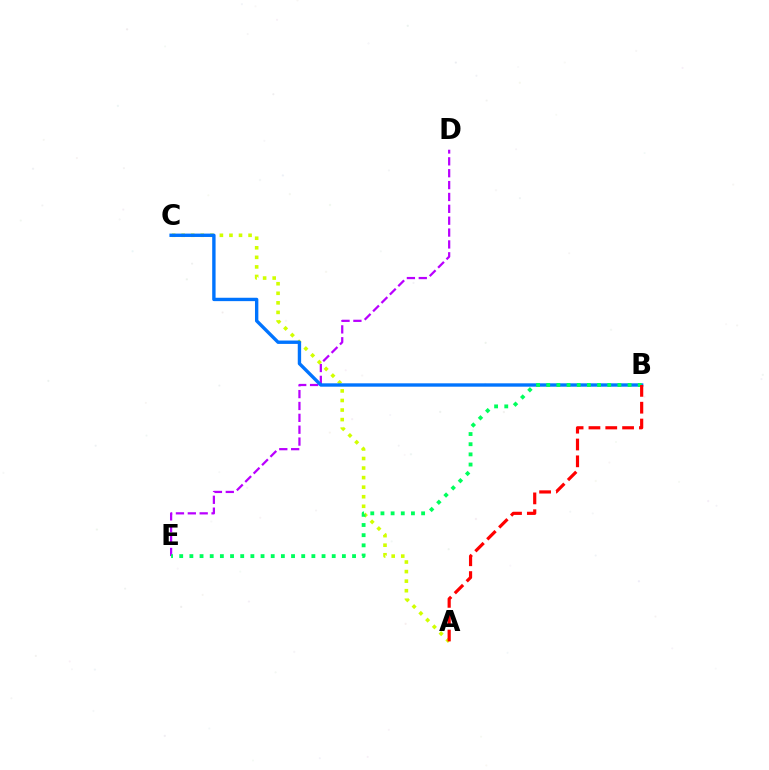{('D', 'E'): [{'color': '#b900ff', 'line_style': 'dashed', 'thickness': 1.61}], ('A', 'C'): [{'color': '#d1ff00', 'line_style': 'dotted', 'thickness': 2.6}], ('B', 'C'): [{'color': '#0074ff', 'line_style': 'solid', 'thickness': 2.43}], ('B', 'E'): [{'color': '#00ff5c', 'line_style': 'dotted', 'thickness': 2.76}], ('A', 'B'): [{'color': '#ff0000', 'line_style': 'dashed', 'thickness': 2.29}]}